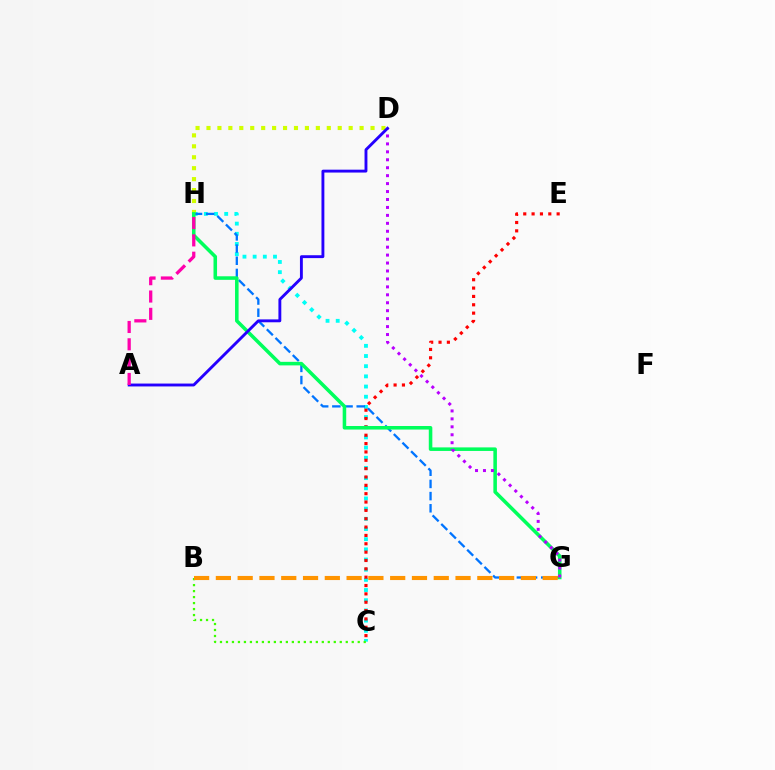{('C', 'H'): [{'color': '#00fff6', 'line_style': 'dotted', 'thickness': 2.76}], ('D', 'H'): [{'color': '#d1ff00', 'line_style': 'dotted', 'thickness': 2.97}], ('G', 'H'): [{'color': '#0074ff', 'line_style': 'dashed', 'thickness': 1.65}, {'color': '#00ff5c', 'line_style': 'solid', 'thickness': 2.56}], ('C', 'E'): [{'color': '#ff0000', 'line_style': 'dotted', 'thickness': 2.27}], ('D', 'G'): [{'color': '#b900ff', 'line_style': 'dotted', 'thickness': 2.16}], ('B', 'C'): [{'color': '#3dff00', 'line_style': 'dotted', 'thickness': 1.63}], ('A', 'D'): [{'color': '#2500ff', 'line_style': 'solid', 'thickness': 2.07}], ('A', 'H'): [{'color': '#ff00ac', 'line_style': 'dashed', 'thickness': 2.35}], ('B', 'G'): [{'color': '#ff9400', 'line_style': 'dashed', 'thickness': 2.96}]}